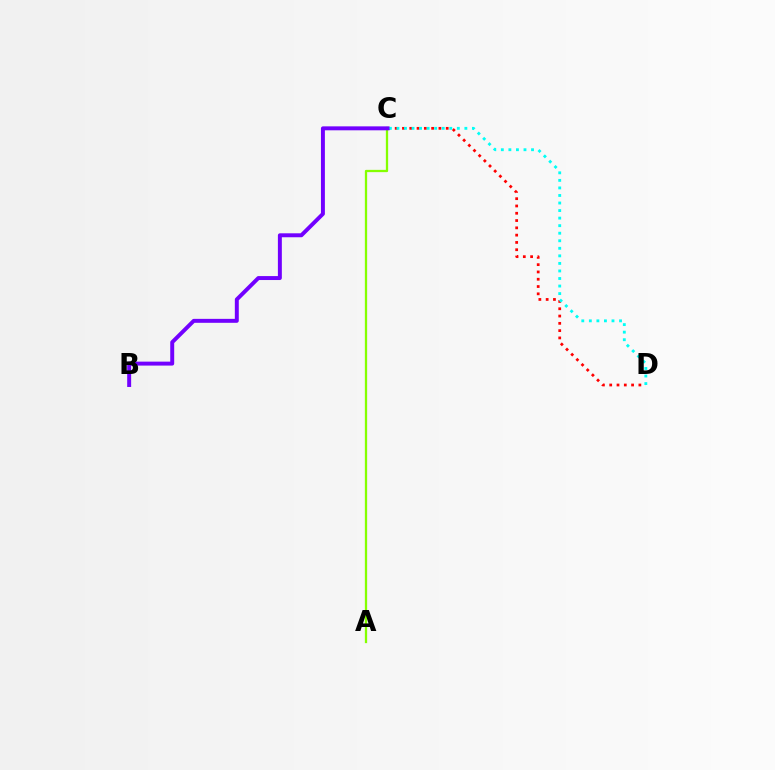{('A', 'C'): [{'color': '#84ff00', 'line_style': 'solid', 'thickness': 1.64}], ('C', 'D'): [{'color': '#ff0000', 'line_style': 'dotted', 'thickness': 1.98}, {'color': '#00fff6', 'line_style': 'dotted', 'thickness': 2.05}], ('B', 'C'): [{'color': '#7200ff', 'line_style': 'solid', 'thickness': 2.84}]}